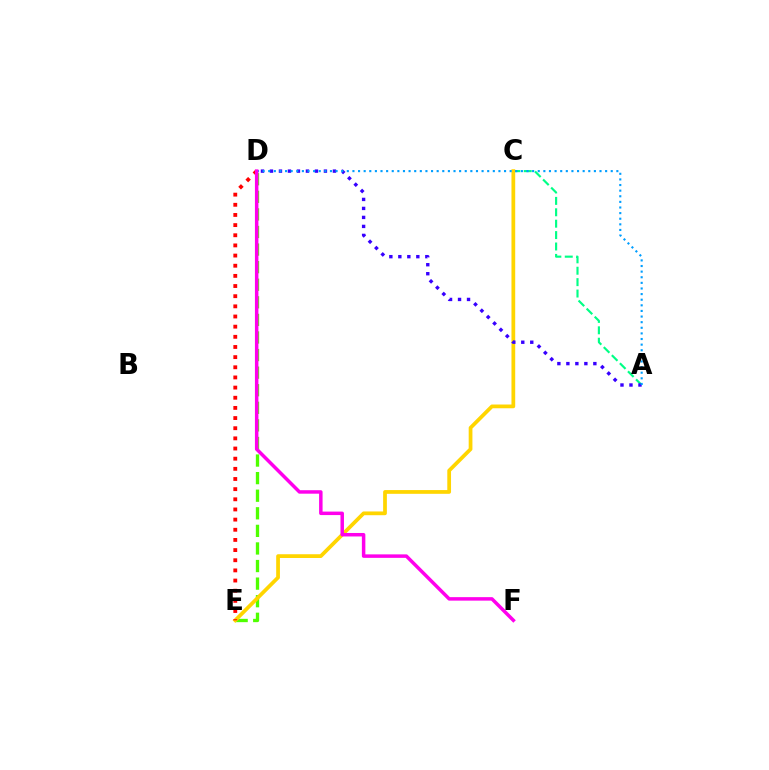{('D', 'E'): [{'color': '#4fff00', 'line_style': 'dashed', 'thickness': 2.39}, {'color': '#ff0000', 'line_style': 'dotted', 'thickness': 2.76}], ('A', 'C'): [{'color': '#00ff86', 'line_style': 'dashed', 'thickness': 1.55}], ('C', 'E'): [{'color': '#ffd500', 'line_style': 'solid', 'thickness': 2.7}], ('A', 'D'): [{'color': '#3700ff', 'line_style': 'dotted', 'thickness': 2.44}, {'color': '#009eff', 'line_style': 'dotted', 'thickness': 1.53}], ('D', 'F'): [{'color': '#ff00ed', 'line_style': 'solid', 'thickness': 2.51}]}